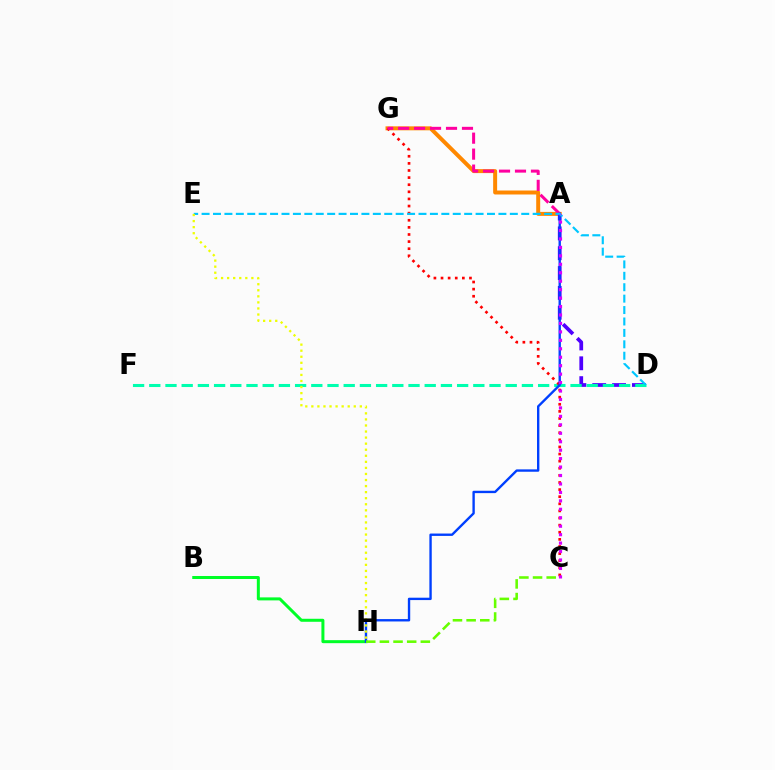{('A', 'G'): [{'color': '#ff8800', 'line_style': 'solid', 'thickness': 2.86}, {'color': '#ff00a0', 'line_style': 'dashed', 'thickness': 2.17}], ('A', 'D'): [{'color': '#4f00ff', 'line_style': 'dashed', 'thickness': 2.7}], ('D', 'F'): [{'color': '#00ffaf', 'line_style': 'dashed', 'thickness': 2.2}], ('B', 'H'): [{'color': '#00ff27', 'line_style': 'solid', 'thickness': 2.16}], ('C', 'G'): [{'color': '#ff0000', 'line_style': 'dotted', 'thickness': 1.93}], ('A', 'H'): [{'color': '#003fff', 'line_style': 'solid', 'thickness': 1.71}], ('D', 'E'): [{'color': '#00c7ff', 'line_style': 'dashed', 'thickness': 1.55}], ('E', 'H'): [{'color': '#eeff00', 'line_style': 'dotted', 'thickness': 1.65}], ('C', 'H'): [{'color': '#66ff00', 'line_style': 'dashed', 'thickness': 1.85}], ('A', 'C'): [{'color': '#d600ff', 'line_style': 'dotted', 'thickness': 2.3}]}